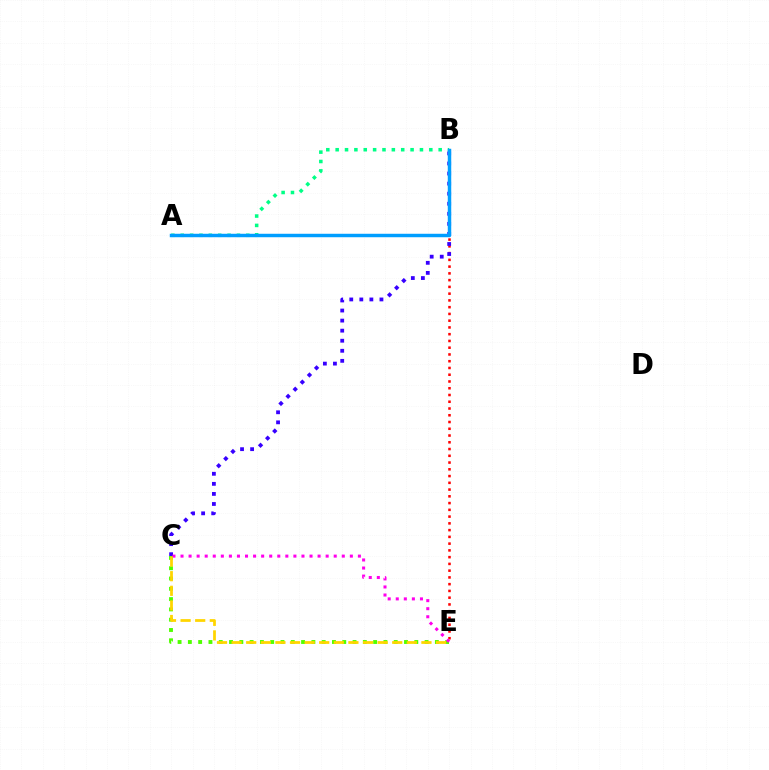{('B', 'E'): [{'color': '#ff0000', 'line_style': 'dotted', 'thickness': 1.84}], ('B', 'C'): [{'color': '#3700ff', 'line_style': 'dotted', 'thickness': 2.73}], ('A', 'B'): [{'color': '#00ff86', 'line_style': 'dotted', 'thickness': 2.54}, {'color': '#009eff', 'line_style': 'solid', 'thickness': 2.49}], ('C', 'E'): [{'color': '#4fff00', 'line_style': 'dotted', 'thickness': 2.8}, {'color': '#ff00ed', 'line_style': 'dotted', 'thickness': 2.19}, {'color': '#ffd500', 'line_style': 'dashed', 'thickness': 1.98}]}